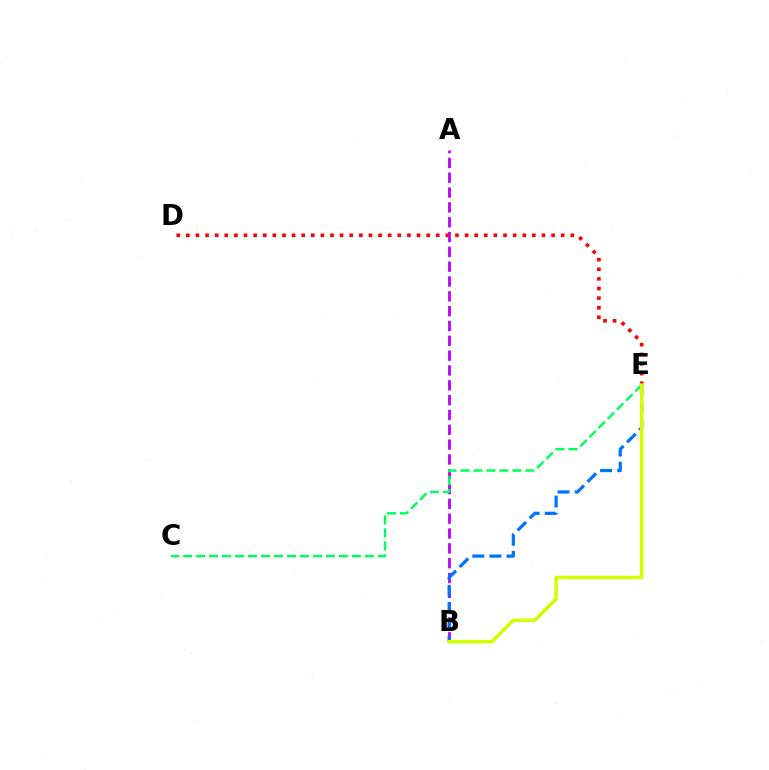{('A', 'B'): [{'color': '#b900ff', 'line_style': 'dashed', 'thickness': 2.01}], ('B', 'E'): [{'color': '#0074ff', 'line_style': 'dashed', 'thickness': 2.32}, {'color': '#d1ff00', 'line_style': 'solid', 'thickness': 2.49}], ('C', 'E'): [{'color': '#00ff5c', 'line_style': 'dashed', 'thickness': 1.76}], ('D', 'E'): [{'color': '#ff0000', 'line_style': 'dotted', 'thickness': 2.61}]}